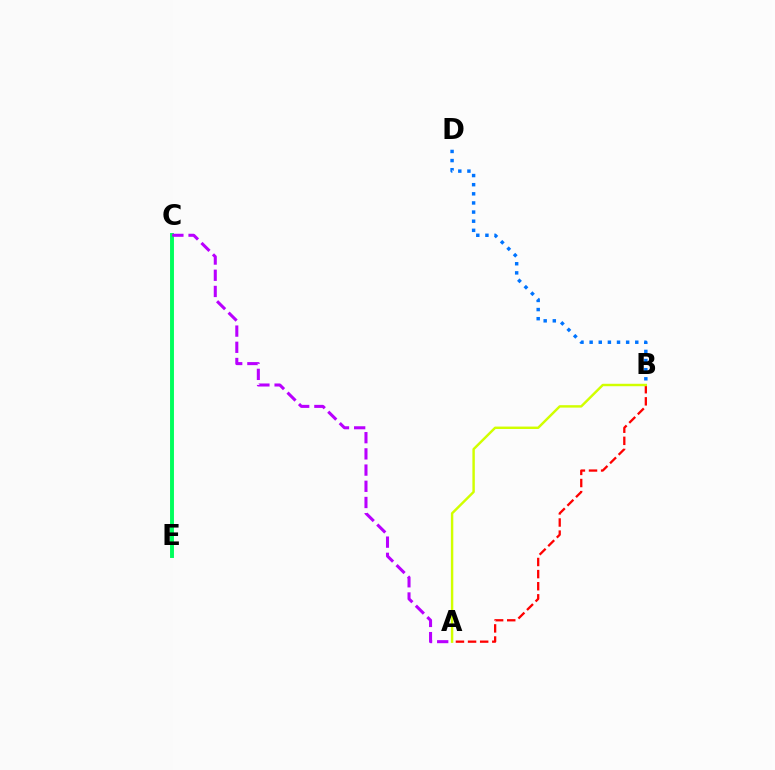{('B', 'D'): [{'color': '#0074ff', 'line_style': 'dotted', 'thickness': 2.48}], ('A', 'B'): [{'color': '#ff0000', 'line_style': 'dashed', 'thickness': 1.65}, {'color': '#d1ff00', 'line_style': 'solid', 'thickness': 1.75}], ('C', 'E'): [{'color': '#00ff5c', 'line_style': 'solid', 'thickness': 2.82}], ('A', 'C'): [{'color': '#b900ff', 'line_style': 'dashed', 'thickness': 2.2}]}